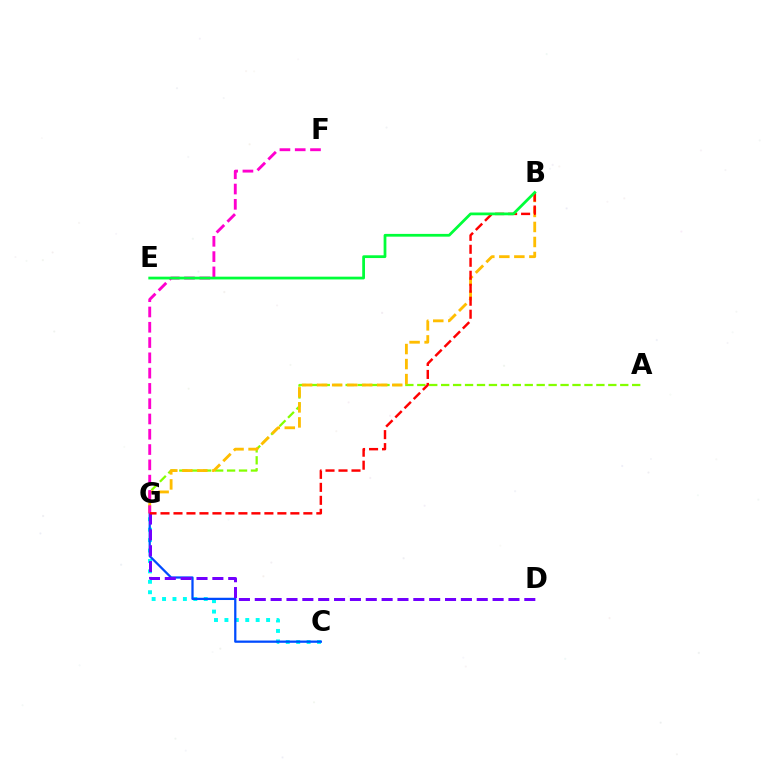{('A', 'G'): [{'color': '#84ff00', 'line_style': 'dashed', 'thickness': 1.62}], ('C', 'G'): [{'color': '#00fff6', 'line_style': 'dotted', 'thickness': 2.83}, {'color': '#004bff', 'line_style': 'solid', 'thickness': 1.63}], ('B', 'G'): [{'color': '#ffbd00', 'line_style': 'dashed', 'thickness': 2.04}, {'color': '#ff0000', 'line_style': 'dashed', 'thickness': 1.76}], ('D', 'G'): [{'color': '#7200ff', 'line_style': 'dashed', 'thickness': 2.15}], ('F', 'G'): [{'color': '#ff00cf', 'line_style': 'dashed', 'thickness': 2.08}], ('B', 'E'): [{'color': '#00ff39', 'line_style': 'solid', 'thickness': 1.99}]}